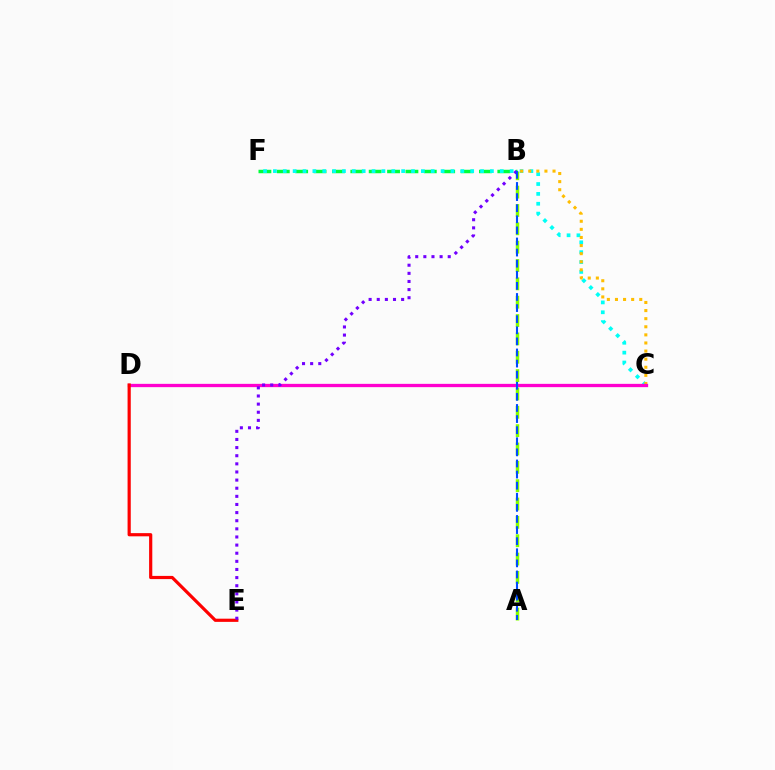{('B', 'F'): [{'color': '#00ff39', 'line_style': 'dashed', 'thickness': 2.5}], ('C', 'F'): [{'color': '#00fff6', 'line_style': 'dotted', 'thickness': 2.68}], ('B', 'C'): [{'color': '#ffbd00', 'line_style': 'dotted', 'thickness': 2.2}], ('C', 'D'): [{'color': '#ff00cf', 'line_style': 'solid', 'thickness': 2.38}], ('D', 'E'): [{'color': '#ff0000', 'line_style': 'solid', 'thickness': 2.3}], ('A', 'B'): [{'color': '#84ff00', 'line_style': 'dashed', 'thickness': 2.49}, {'color': '#004bff', 'line_style': 'dashed', 'thickness': 1.51}], ('B', 'E'): [{'color': '#7200ff', 'line_style': 'dotted', 'thickness': 2.21}]}